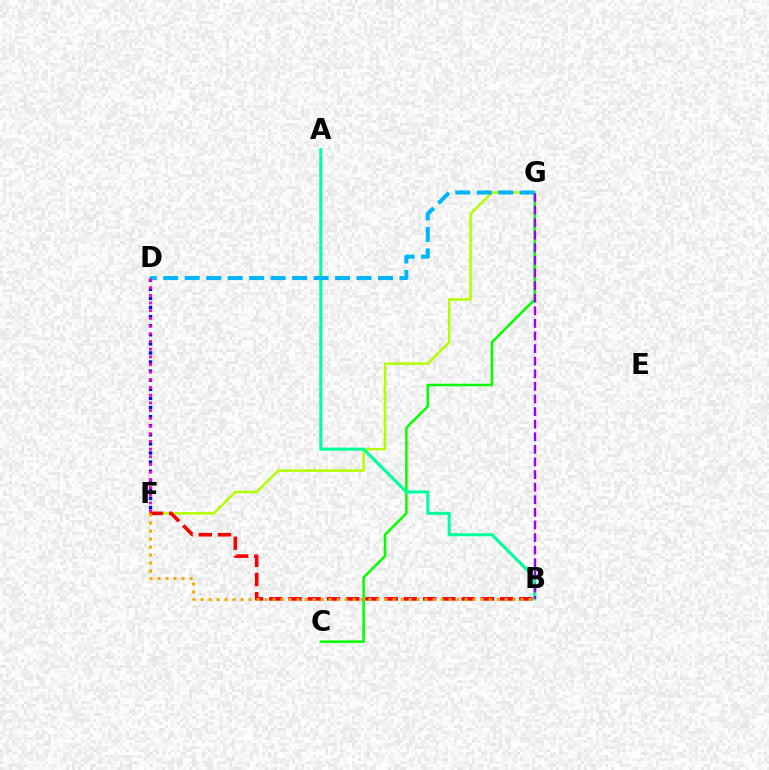{('D', 'F'): [{'color': '#0010ff', 'line_style': 'dotted', 'thickness': 2.47}, {'color': '#ff00bd', 'line_style': 'dotted', 'thickness': 2.09}], ('C', 'G'): [{'color': '#08ff00', 'line_style': 'solid', 'thickness': 1.84}], ('F', 'G'): [{'color': '#b3ff00', 'line_style': 'solid', 'thickness': 1.79}], ('A', 'B'): [{'color': '#00ff9d', 'line_style': 'solid', 'thickness': 2.23}], ('B', 'F'): [{'color': '#ff0000', 'line_style': 'dashed', 'thickness': 2.61}, {'color': '#ffa500', 'line_style': 'dotted', 'thickness': 2.17}], ('B', 'G'): [{'color': '#9b00ff', 'line_style': 'dashed', 'thickness': 1.71}], ('D', 'G'): [{'color': '#00b5ff', 'line_style': 'dashed', 'thickness': 2.92}]}